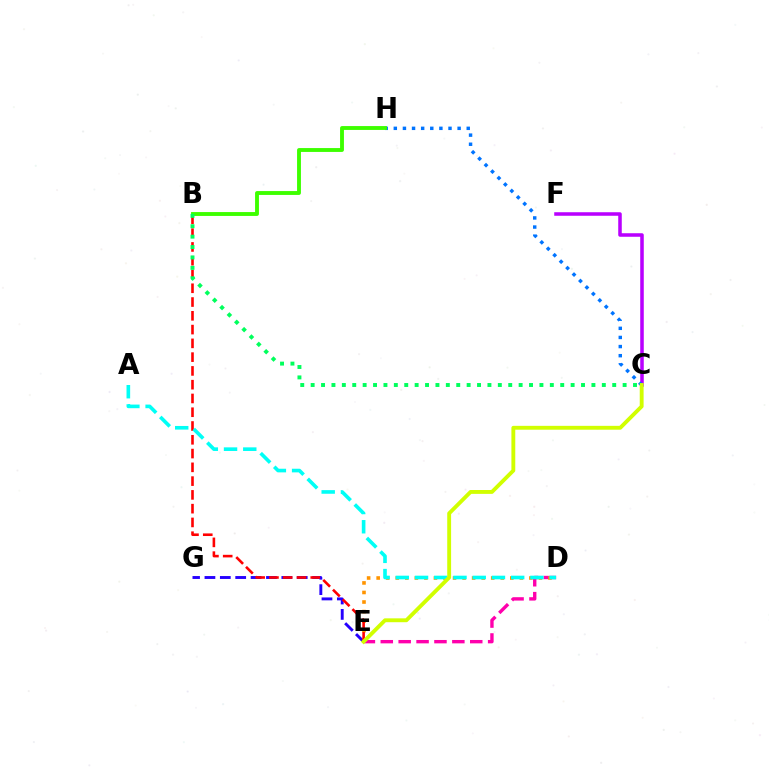{('C', 'F'): [{'color': '#b900ff', 'line_style': 'solid', 'thickness': 2.55}], ('E', 'G'): [{'color': '#2500ff', 'line_style': 'dashed', 'thickness': 2.09}], ('D', 'E'): [{'color': '#ff00ac', 'line_style': 'dashed', 'thickness': 2.43}, {'color': '#ff9400', 'line_style': 'dotted', 'thickness': 2.59}], ('C', 'H'): [{'color': '#0074ff', 'line_style': 'dotted', 'thickness': 2.48}], ('B', 'H'): [{'color': '#3dff00', 'line_style': 'solid', 'thickness': 2.79}], ('B', 'E'): [{'color': '#ff0000', 'line_style': 'dashed', 'thickness': 1.87}], ('B', 'C'): [{'color': '#00ff5c', 'line_style': 'dotted', 'thickness': 2.83}], ('A', 'D'): [{'color': '#00fff6', 'line_style': 'dashed', 'thickness': 2.61}], ('C', 'E'): [{'color': '#d1ff00', 'line_style': 'solid', 'thickness': 2.79}]}